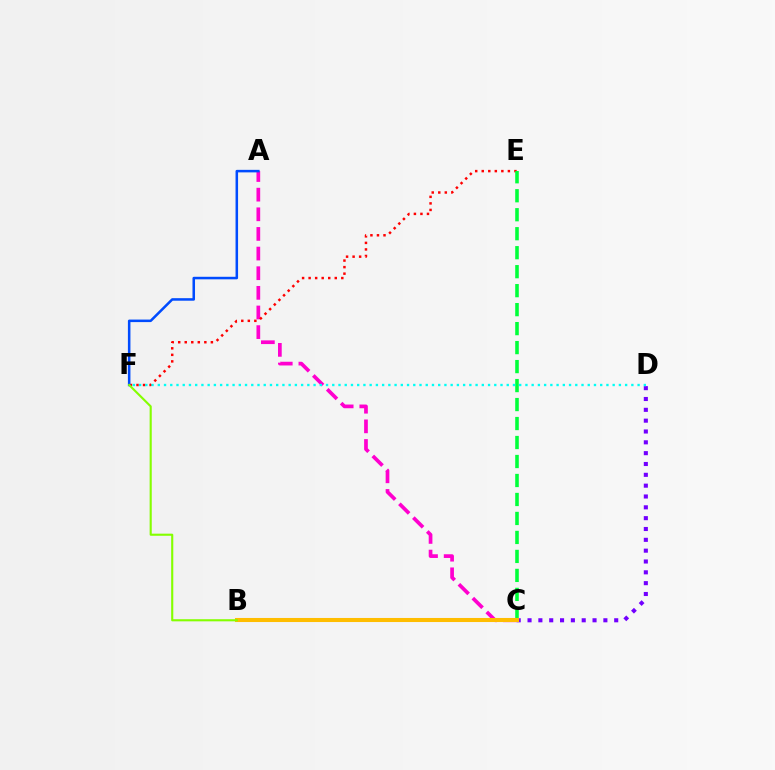{('A', 'C'): [{'color': '#ff00cf', 'line_style': 'dashed', 'thickness': 2.67}], ('E', 'F'): [{'color': '#ff0000', 'line_style': 'dotted', 'thickness': 1.78}], ('C', 'E'): [{'color': '#00ff39', 'line_style': 'dashed', 'thickness': 2.58}], ('C', 'D'): [{'color': '#7200ff', 'line_style': 'dotted', 'thickness': 2.94}], ('D', 'F'): [{'color': '#00fff6', 'line_style': 'dotted', 'thickness': 1.69}], ('A', 'F'): [{'color': '#004bff', 'line_style': 'solid', 'thickness': 1.82}], ('B', 'C'): [{'color': '#ffbd00', 'line_style': 'solid', 'thickness': 2.93}], ('B', 'F'): [{'color': '#84ff00', 'line_style': 'solid', 'thickness': 1.52}]}